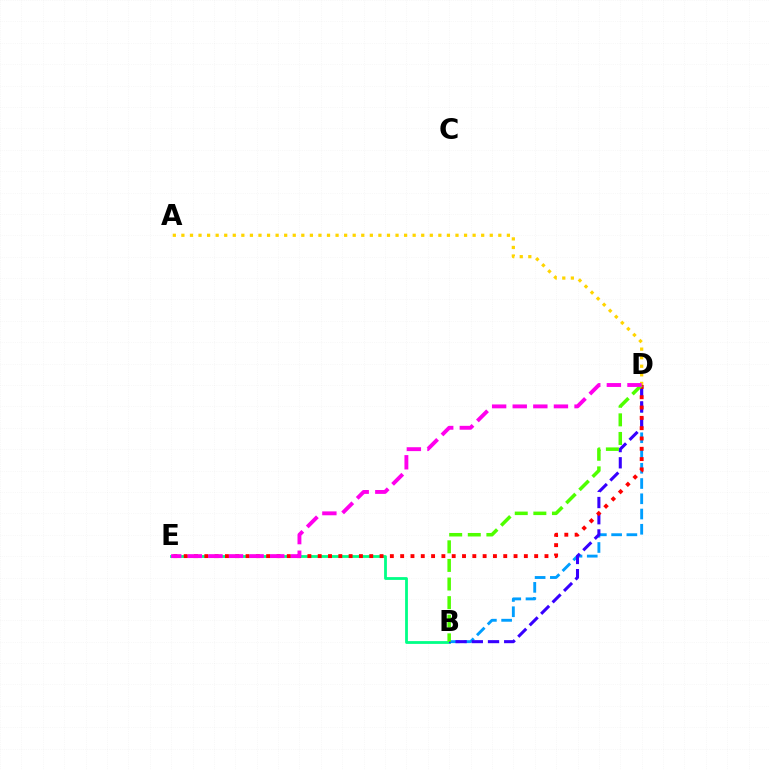{('B', 'E'): [{'color': '#00ff86', 'line_style': 'solid', 'thickness': 2.01}], ('B', 'D'): [{'color': '#009eff', 'line_style': 'dashed', 'thickness': 2.07}, {'color': '#3700ff', 'line_style': 'dashed', 'thickness': 2.2}, {'color': '#4fff00', 'line_style': 'dashed', 'thickness': 2.53}], ('A', 'D'): [{'color': '#ffd500', 'line_style': 'dotted', 'thickness': 2.33}], ('D', 'E'): [{'color': '#ff0000', 'line_style': 'dotted', 'thickness': 2.8}, {'color': '#ff00ed', 'line_style': 'dashed', 'thickness': 2.8}]}